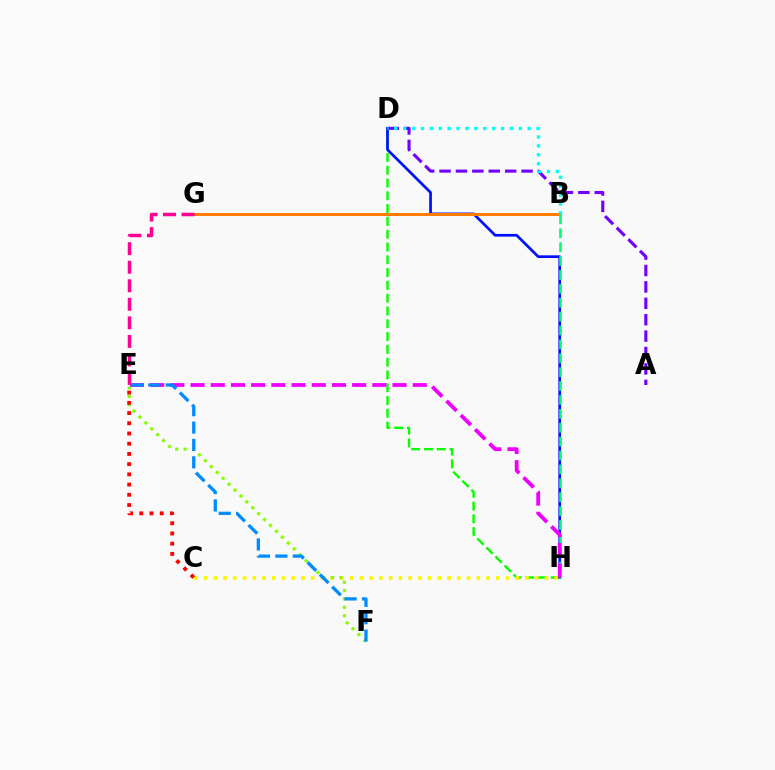{('D', 'H'): [{'color': '#08ff00', 'line_style': 'dashed', 'thickness': 1.74}, {'color': '#0010ff', 'line_style': 'solid', 'thickness': 1.95}], ('B', 'G'): [{'color': '#ff7c00', 'line_style': 'solid', 'thickness': 2.15}], ('A', 'D'): [{'color': '#7200ff', 'line_style': 'dashed', 'thickness': 2.23}], ('B', 'H'): [{'color': '#00ff74', 'line_style': 'dashed', 'thickness': 1.89}], ('C', 'H'): [{'color': '#fcf500', 'line_style': 'dotted', 'thickness': 2.65}], ('B', 'D'): [{'color': '#00fff6', 'line_style': 'dotted', 'thickness': 2.42}], ('E', 'F'): [{'color': '#84ff00', 'line_style': 'dotted', 'thickness': 2.27}, {'color': '#008cff', 'line_style': 'dashed', 'thickness': 2.36}], ('E', 'H'): [{'color': '#ee00ff', 'line_style': 'dashed', 'thickness': 2.74}], ('C', 'E'): [{'color': '#ff0000', 'line_style': 'dotted', 'thickness': 2.78}], ('E', 'G'): [{'color': '#ff0094', 'line_style': 'dashed', 'thickness': 2.52}]}